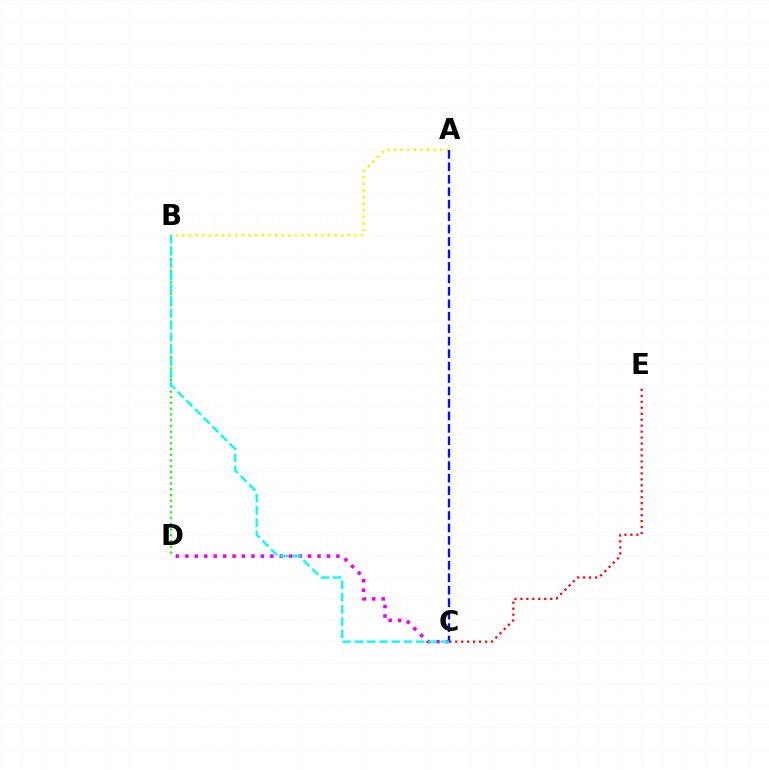{('C', 'E'): [{'color': '#ff0000', 'line_style': 'dotted', 'thickness': 1.62}], ('A', 'B'): [{'color': '#fcf500', 'line_style': 'dotted', 'thickness': 1.8}], ('C', 'D'): [{'color': '#ee00ff', 'line_style': 'dotted', 'thickness': 2.57}], ('B', 'D'): [{'color': '#08ff00', 'line_style': 'dotted', 'thickness': 1.56}], ('A', 'C'): [{'color': '#0010ff', 'line_style': 'dashed', 'thickness': 1.69}], ('B', 'C'): [{'color': '#00fff6', 'line_style': 'dashed', 'thickness': 1.67}]}